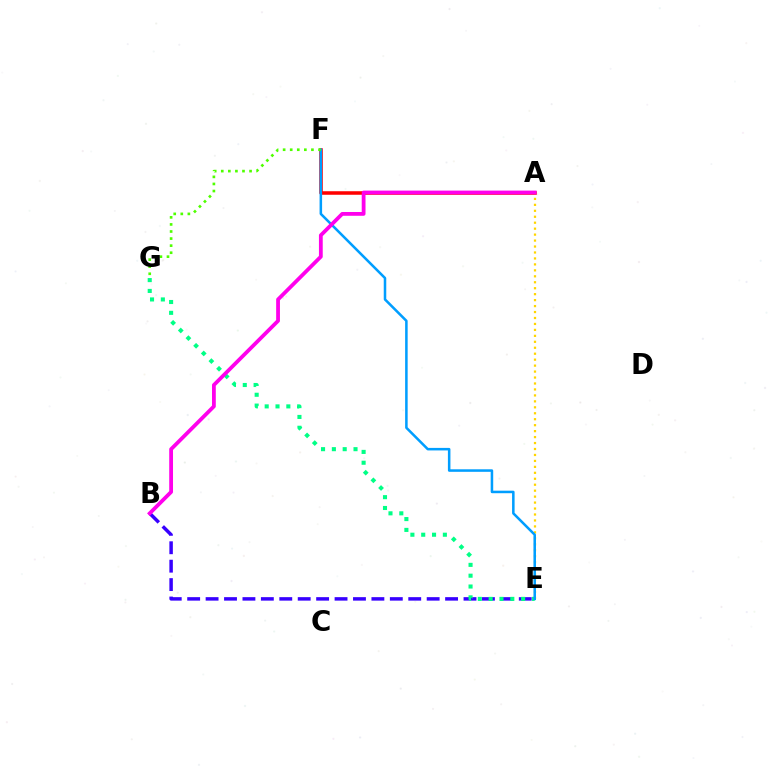{('A', 'F'): [{'color': '#ff0000', 'line_style': 'solid', 'thickness': 2.54}], ('A', 'E'): [{'color': '#ffd500', 'line_style': 'dotted', 'thickness': 1.62}], ('B', 'E'): [{'color': '#3700ff', 'line_style': 'dashed', 'thickness': 2.5}], ('E', 'G'): [{'color': '#00ff86', 'line_style': 'dotted', 'thickness': 2.94}], ('E', 'F'): [{'color': '#009eff', 'line_style': 'solid', 'thickness': 1.82}], ('F', 'G'): [{'color': '#4fff00', 'line_style': 'dotted', 'thickness': 1.92}], ('A', 'B'): [{'color': '#ff00ed', 'line_style': 'solid', 'thickness': 2.73}]}